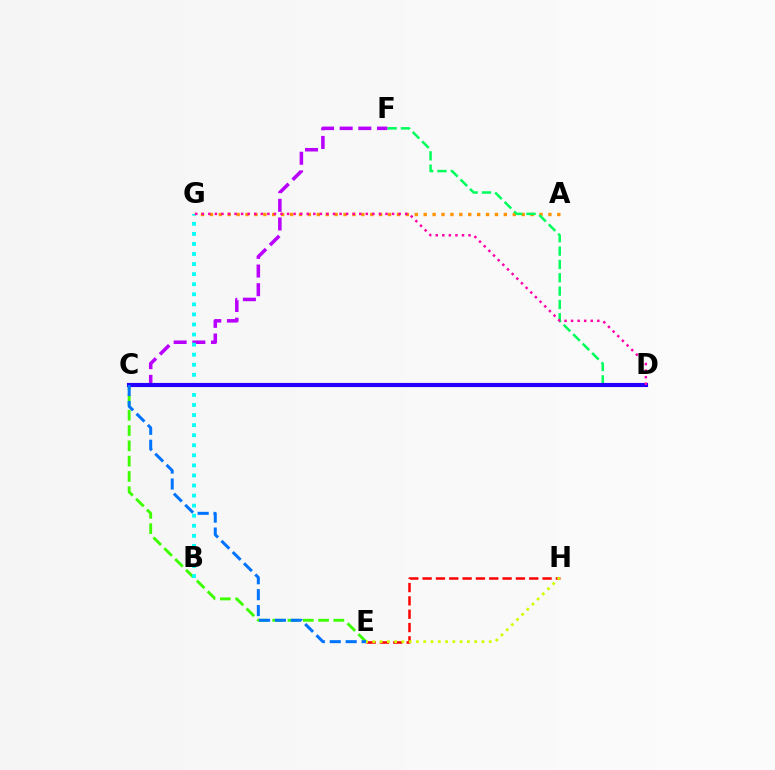{('C', 'F'): [{'color': '#b900ff', 'line_style': 'dashed', 'thickness': 2.54}], ('E', 'H'): [{'color': '#ff0000', 'line_style': 'dashed', 'thickness': 1.81}, {'color': '#d1ff00', 'line_style': 'dotted', 'thickness': 1.98}], ('C', 'E'): [{'color': '#3dff00', 'line_style': 'dashed', 'thickness': 2.08}, {'color': '#0074ff', 'line_style': 'dashed', 'thickness': 2.16}], ('A', 'G'): [{'color': '#ff9400', 'line_style': 'dotted', 'thickness': 2.42}], ('B', 'G'): [{'color': '#00fff6', 'line_style': 'dotted', 'thickness': 2.73}], ('D', 'F'): [{'color': '#00ff5c', 'line_style': 'dashed', 'thickness': 1.81}], ('C', 'D'): [{'color': '#2500ff', 'line_style': 'solid', 'thickness': 2.97}], ('D', 'G'): [{'color': '#ff00ac', 'line_style': 'dotted', 'thickness': 1.78}]}